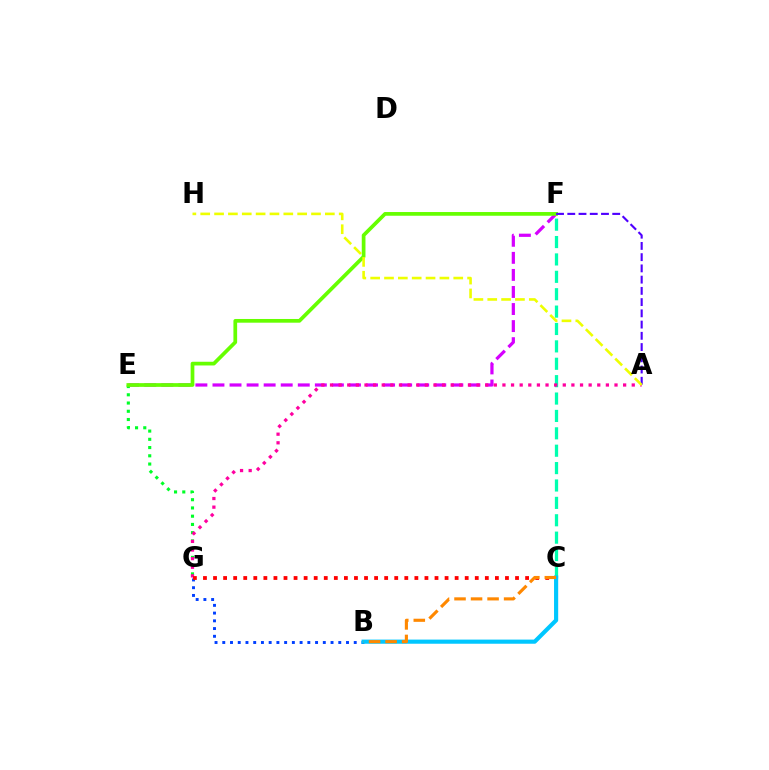{('E', 'G'): [{'color': '#00ff27', 'line_style': 'dotted', 'thickness': 2.24}], ('C', 'F'): [{'color': '#00ffaf', 'line_style': 'dashed', 'thickness': 2.36}], ('E', 'F'): [{'color': '#d600ff', 'line_style': 'dashed', 'thickness': 2.32}, {'color': '#66ff00', 'line_style': 'solid', 'thickness': 2.68}], ('A', 'G'): [{'color': '#ff00a0', 'line_style': 'dotted', 'thickness': 2.34}], ('B', 'G'): [{'color': '#003fff', 'line_style': 'dotted', 'thickness': 2.1}], ('C', 'G'): [{'color': '#ff0000', 'line_style': 'dotted', 'thickness': 2.74}], ('A', 'F'): [{'color': '#4f00ff', 'line_style': 'dashed', 'thickness': 1.53}], ('B', 'C'): [{'color': '#00c7ff', 'line_style': 'solid', 'thickness': 2.98}, {'color': '#ff8800', 'line_style': 'dashed', 'thickness': 2.25}], ('A', 'H'): [{'color': '#eeff00', 'line_style': 'dashed', 'thickness': 1.88}]}